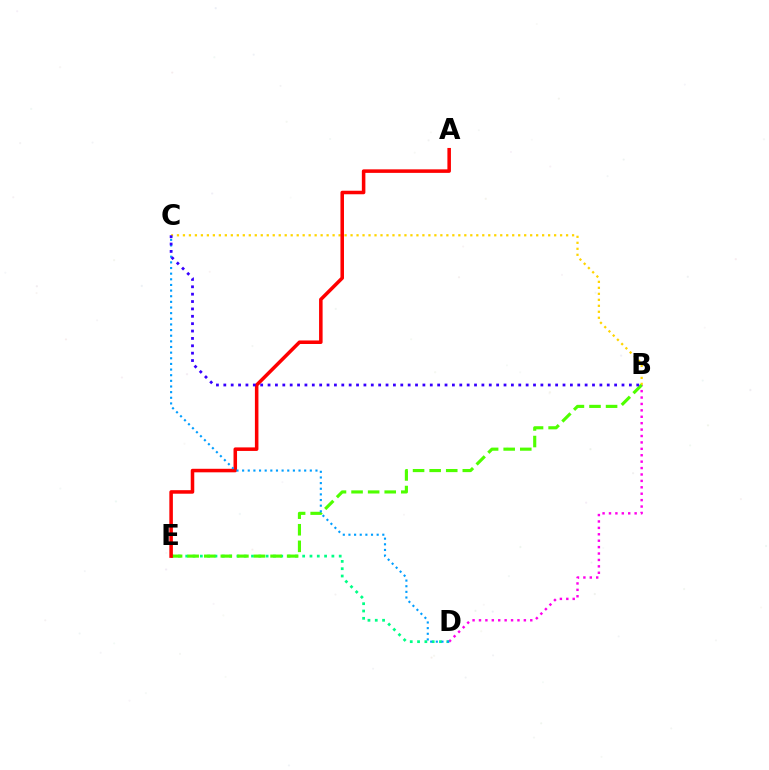{('B', 'D'): [{'color': '#ff00ed', 'line_style': 'dotted', 'thickness': 1.74}], ('B', 'C'): [{'color': '#ffd500', 'line_style': 'dotted', 'thickness': 1.63}, {'color': '#3700ff', 'line_style': 'dotted', 'thickness': 2.0}], ('D', 'E'): [{'color': '#00ff86', 'line_style': 'dotted', 'thickness': 1.99}], ('B', 'E'): [{'color': '#4fff00', 'line_style': 'dashed', 'thickness': 2.25}], ('A', 'E'): [{'color': '#ff0000', 'line_style': 'solid', 'thickness': 2.54}], ('C', 'D'): [{'color': '#009eff', 'line_style': 'dotted', 'thickness': 1.53}]}